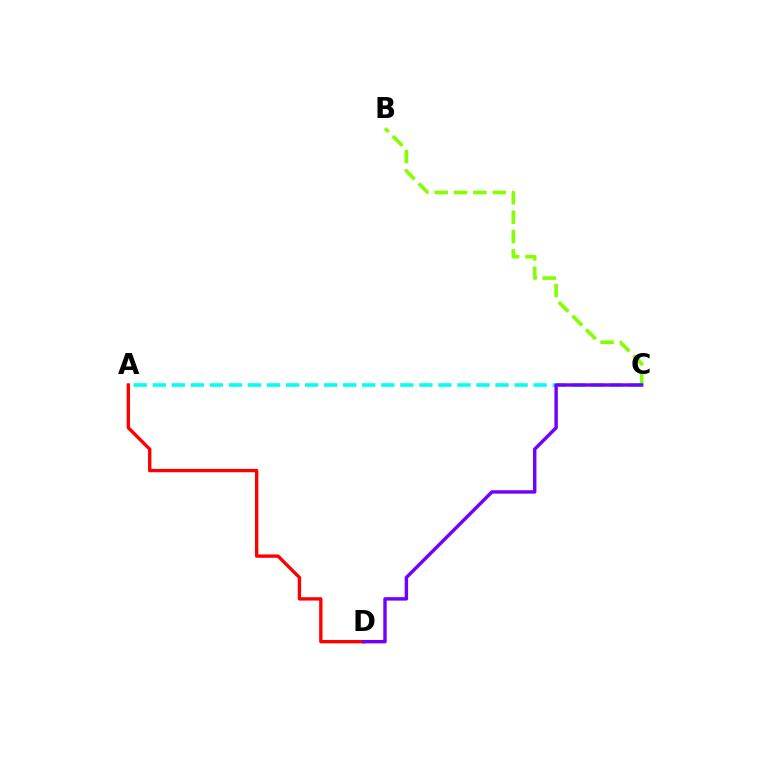{('B', 'C'): [{'color': '#84ff00', 'line_style': 'dashed', 'thickness': 2.63}], ('A', 'D'): [{'color': '#ff0000', 'line_style': 'solid', 'thickness': 2.42}], ('A', 'C'): [{'color': '#00fff6', 'line_style': 'dashed', 'thickness': 2.59}], ('C', 'D'): [{'color': '#7200ff', 'line_style': 'solid', 'thickness': 2.47}]}